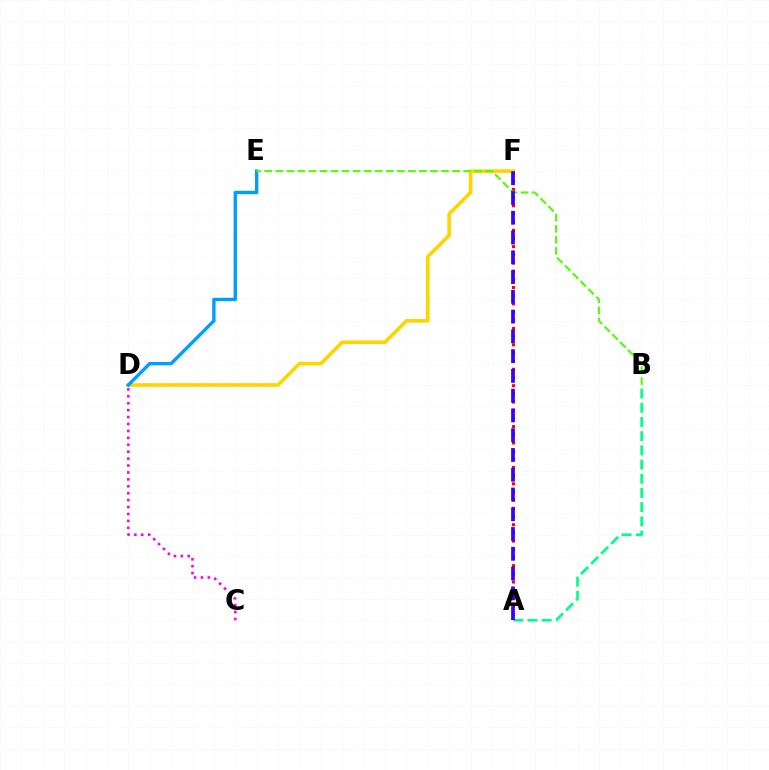{('D', 'F'): [{'color': '#ffd500', 'line_style': 'solid', 'thickness': 2.63}], ('D', 'E'): [{'color': '#009eff', 'line_style': 'solid', 'thickness': 2.44}], ('A', 'F'): [{'color': '#ff0000', 'line_style': 'dotted', 'thickness': 2.22}, {'color': '#3700ff', 'line_style': 'dashed', 'thickness': 2.69}], ('A', 'B'): [{'color': '#00ff86', 'line_style': 'dashed', 'thickness': 1.93}], ('B', 'E'): [{'color': '#4fff00', 'line_style': 'dashed', 'thickness': 1.5}], ('C', 'D'): [{'color': '#ff00ed', 'line_style': 'dotted', 'thickness': 1.88}]}